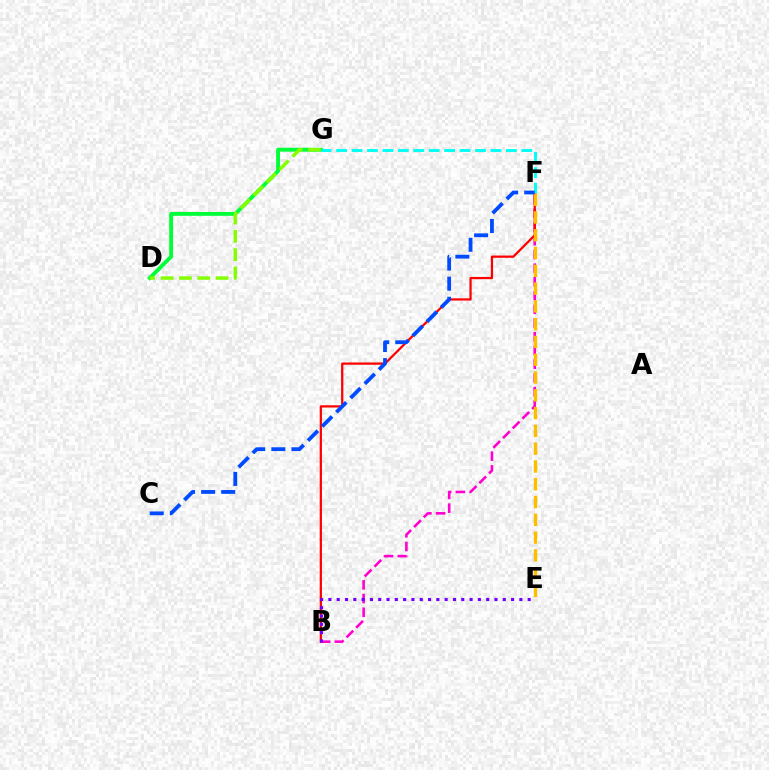{('D', 'G'): [{'color': '#00ff39', 'line_style': 'solid', 'thickness': 2.78}, {'color': '#84ff00', 'line_style': 'dashed', 'thickness': 2.49}], ('B', 'F'): [{'color': '#ff00cf', 'line_style': 'dashed', 'thickness': 1.86}, {'color': '#ff0000', 'line_style': 'solid', 'thickness': 1.62}], ('B', 'E'): [{'color': '#7200ff', 'line_style': 'dotted', 'thickness': 2.26}], ('F', 'G'): [{'color': '#00fff6', 'line_style': 'dashed', 'thickness': 2.1}], ('E', 'F'): [{'color': '#ffbd00', 'line_style': 'dashed', 'thickness': 2.42}], ('C', 'F'): [{'color': '#004bff', 'line_style': 'dashed', 'thickness': 2.73}]}